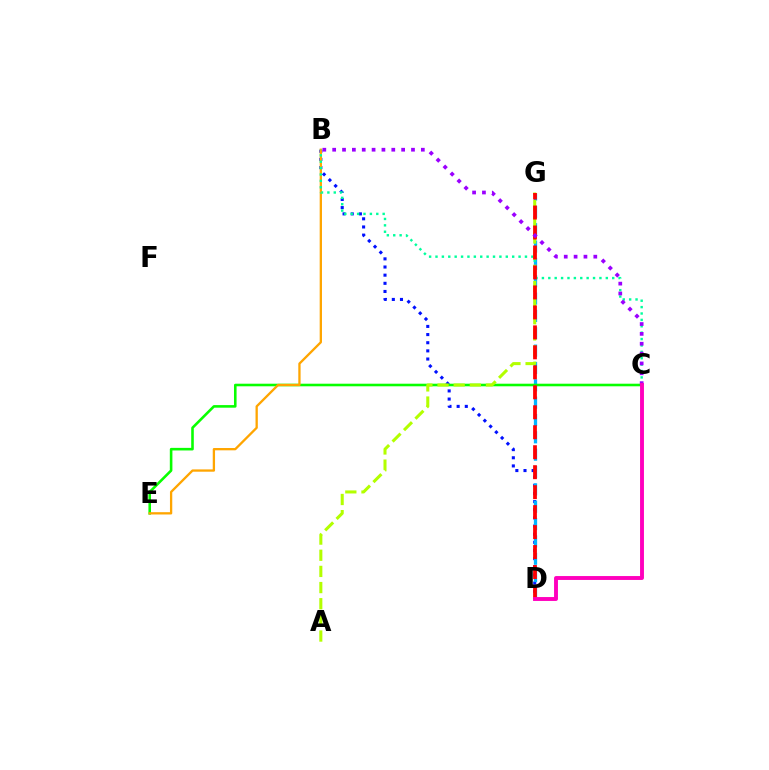{('B', 'D'): [{'color': '#0010ff', 'line_style': 'dotted', 'thickness': 2.21}], ('D', 'G'): [{'color': '#00b5ff', 'line_style': 'dashed', 'thickness': 2.36}, {'color': '#ff0000', 'line_style': 'dashed', 'thickness': 2.71}], ('C', 'E'): [{'color': '#08ff00', 'line_style': 'solid', 'thickness': 1.86}], ('B', 'E'): [{'color': '#ffa500', 'line_style': 'solid', 'thickness': 1.66}], ('B', 'C'): [{'color': '#00ff9d', 'line_style': 'dotted', 'thickness': 1.74}, {'color': '#9b00ff', 'line_style': 'dotted', 'thickness': 2.68}], ('A', 'G'): [{'color': '#b3ff00', 'line_style': 'dashed', 'thickness': 2.19}], ('C', 'D'): [{'color': '#ff00bd', 'line_style': 'solid', 'thickness': 2.81}]}